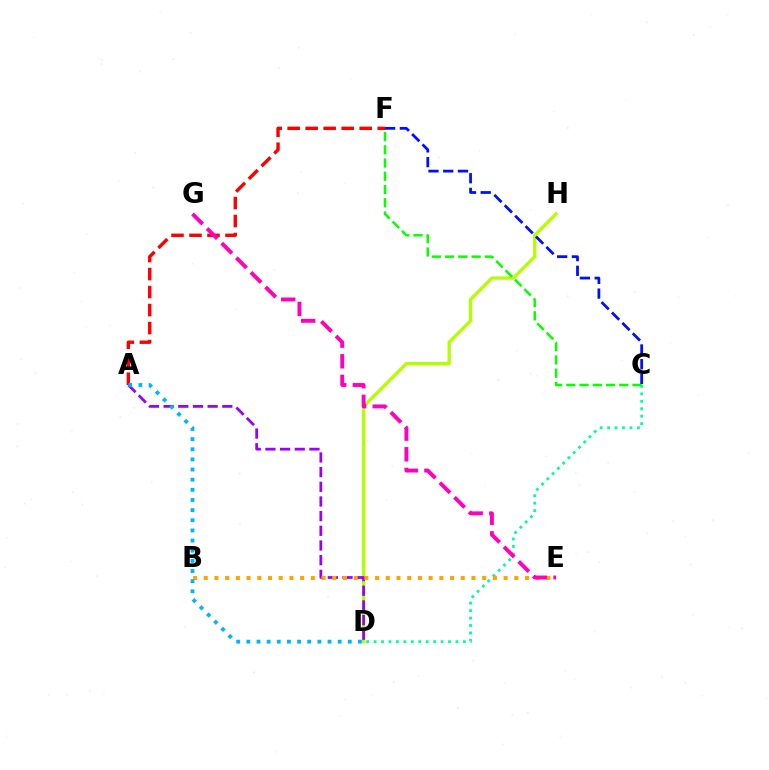{('A', 'F'): [{'color': '#ff0000', 'line_style': 'dashed', 'thickness': 2.45}], ('D', 'H'): [{'color': '#b3ff00', 'line_style': 'solid', 'thickness': 2.38}], ('C', 'D'): [{'color': '#00ff9d', 'line_style': 'dotted', 'thickness': 2.02}], ('C', 'F'): [{'color': '#08ff00', 'line_style': 'dashed', 'thickness': 1.8}, {'color': '#0010ff', 'line_style': 'dashed', 'thickness': 2.0}], ('A', 'D'): [{'color': '#9b00ff', 'line_style': 'dashed', 'thickness': 1.99}, {'color': '#00b5ff', 'line_style': 'dotted', 'thickness': 2.76}], ('B', 'E'): [{'color': '#ffa500', 'line_style': 'dotted', 'thickness': 2.91}], ('E', 'G'): [{'color': '#ff00bd', 'line_style': 'dashed', 'thickness': 2.81}]}